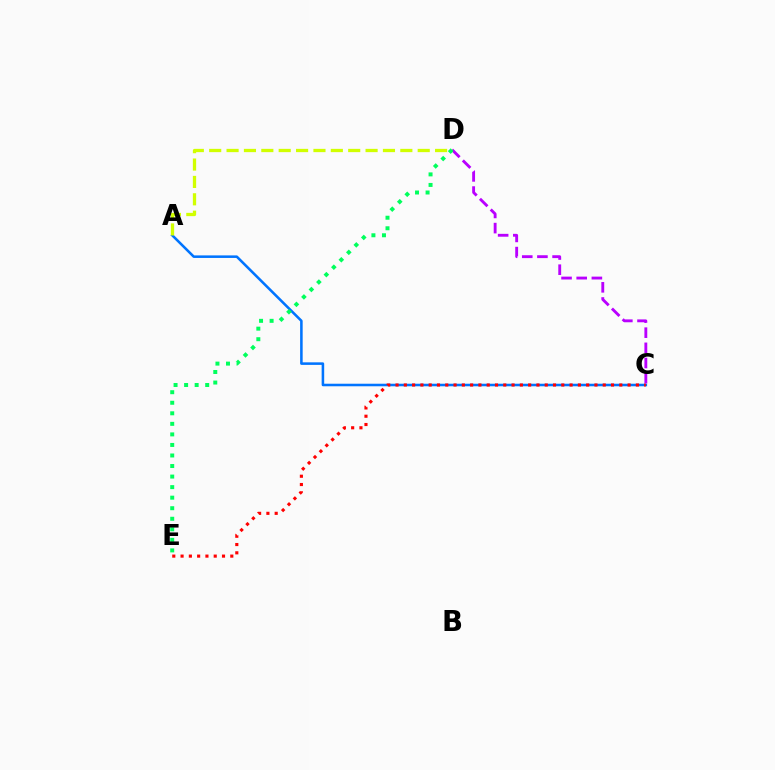{('A', 'C'): [{'color': '#0074ff', 'line_style': 'solid', 'thickness': 1.84}], ('C', 'E'): [{'color': '#ff0000', 'line_style': 'dotted', 'thickness': 2.25}], ('C', 'D'): [{'color': '#b900ff', 'line_style': 'dashed', 'thickness': 2.06}], ('A', 'D'): [{'color': '#d1ff00', 'line_style': 'dashed', 'thickness': 2.36}], ('D', 'E'): [{'color': '#00ff5c', 'line_style': 'dotted', 'thickness': 2.87}]}